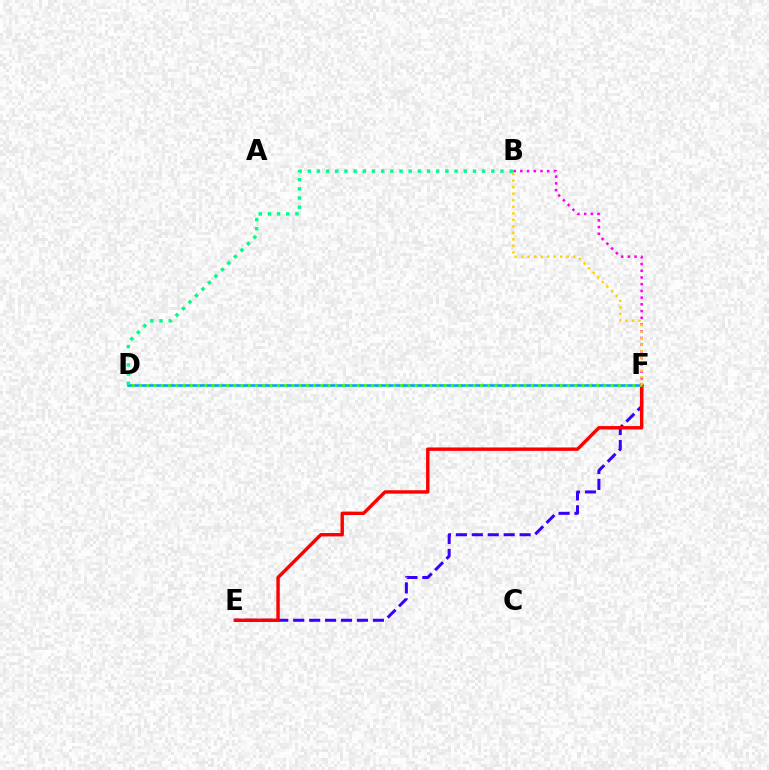{('E', 'F'): [{'color': '#3700ff', 'line_style': 'dashed', 'thickness': 2.17}, {'color': '#ff0000', 'line_style': 'solid', 'thickness': 2.46}], ('D', 'F'): [{'color': '#009eff', 'line_style': 'solid', 'thickness': 1.84}, {'color': '#4fff00', 'line_style': 'dotted', 'thickness': 1.97}], ('B', 'F'): [{'color': '#ff00ed', 'line_style': 'dotted', 'thickness': 1.83}, {'color': '#ffd500', 'line_style': 'dotted', 'thickness': 1.77}], ('B', 'D'): [{'color': '#00ff86', 'line_style': 'dotted', 'thickness': 2.49}]}